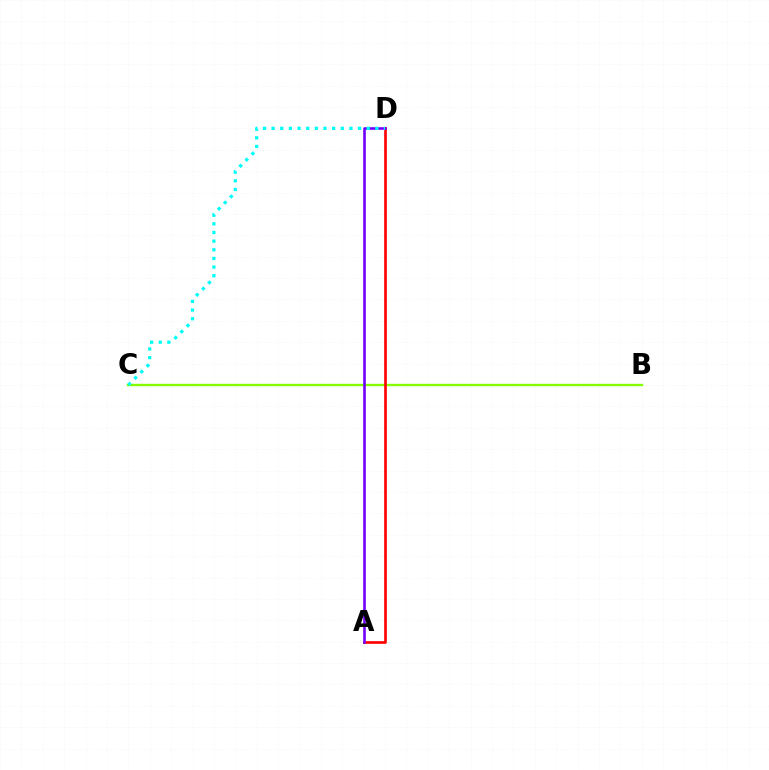{('B', 'C'): [{'color': '#84ff00', 'line_style': 'solid', 'thickness': 1.7}], ('A', 'D'): [{'color': '#ff0000', 'line_style': 'solid', 'thickness': 1.91}, {'color': '#7200ff', 'line_style': 'solid', 'thickness': 1.88}], ('C', 'D'): [{'color': '#00fff6', 'line_style': 'dotted', 'thickness': 2.35}]}